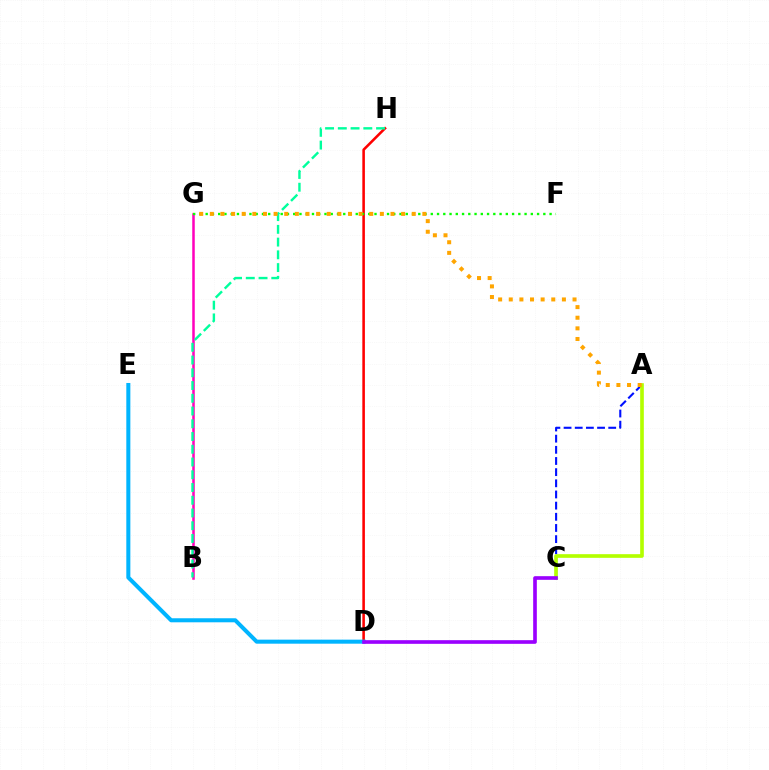{('B', 'G'): [{'color': '#ff00bd', 'line_style': 'solid', 'thickness': 1.81}], ('D', 'H'): [{'color': '#ff0000', 'line_style': 'solid', 'thickness': 1.85}], ('A', 'C'): [{'color': '#0010ff', 'line_style': 'dashed', 'thickness': 1.52}, {'color': '#b3ff00', 'line_style': 'solid', 'thickness': 2.63}], ('F', 'G'): [{'color': '#08ff00', 'line_style': 'dotted', 'thickness': 1.7}], ('D', 'E'): [{'color': '#00b5ff', 'line_style': 'solid', 'thickness': 2.91}], ('B', 'H'): [{'color': '#00ff9d', 'line_style': 'dashed', 'thickness': 1.73}], ('C', 'D'): [{'color': '#9b00ff', 'line_style': 'solid', 'thickness': 2.63}], ('A', 'G'): [{'color': '#ffa500', 'line_style': 'dotted', 'thickness': 2.89}]}